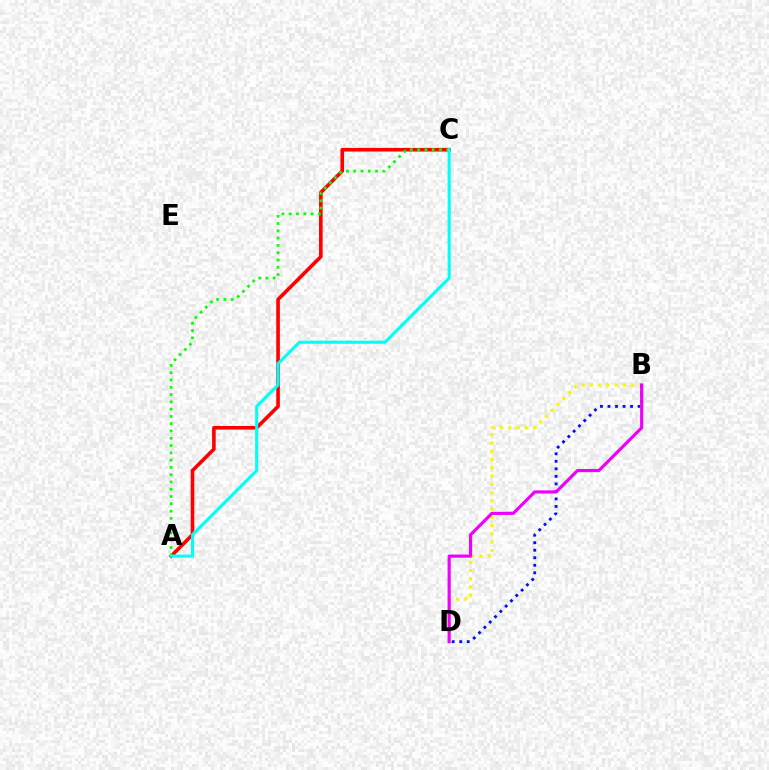{('B', 'D'): [{'color': '#fcf500', 'line_style': 'dotted', 'thickness': 2.25}, {'color': '#0010ff', 'line_style': 'dotted', 'thickness': 2.04}, {'color': '#ee00ff', 'line_style': 'solid', 'thickness': 2.27}], ('A', 'C'): [{'color': '#ff0000', 'line_style': 'solid', 'thickness': 2.6}, {'color': '#08ff00', 'line_style': 'dotted', 'thickness': 1.98}, {'color': '#00fff6', 'line_style': 'solid', 'thickness': 2.22}]}